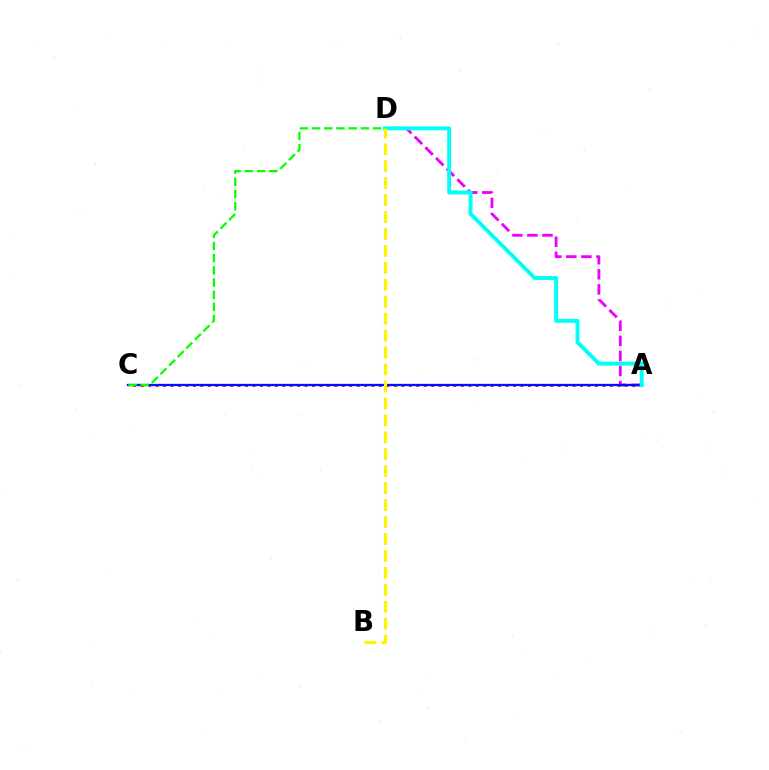{('A', 'D'): [{'color': '#ee00ff', 'line_style': 'dashed', 'thickness': 2.05}, {'color': '#00fff6', 'line_style': 'solid', 'thickness': 2.83}], ('A', 'C'): [{'color': '#ff0000', 'line_style': 'dotted', 'thickness': 2.02}, {'color': '#0010ff', 'line_style': 'solid', 'thickness': 1.66}], ('C', 'D'): [{'color': '#08ff00', 'line_style': 'dashed', 'thickness': 1.65}], ('B', 'D'): [{'color': '#fcf500', 'line_style': 'dashed', 'thickness': 2.3}]}